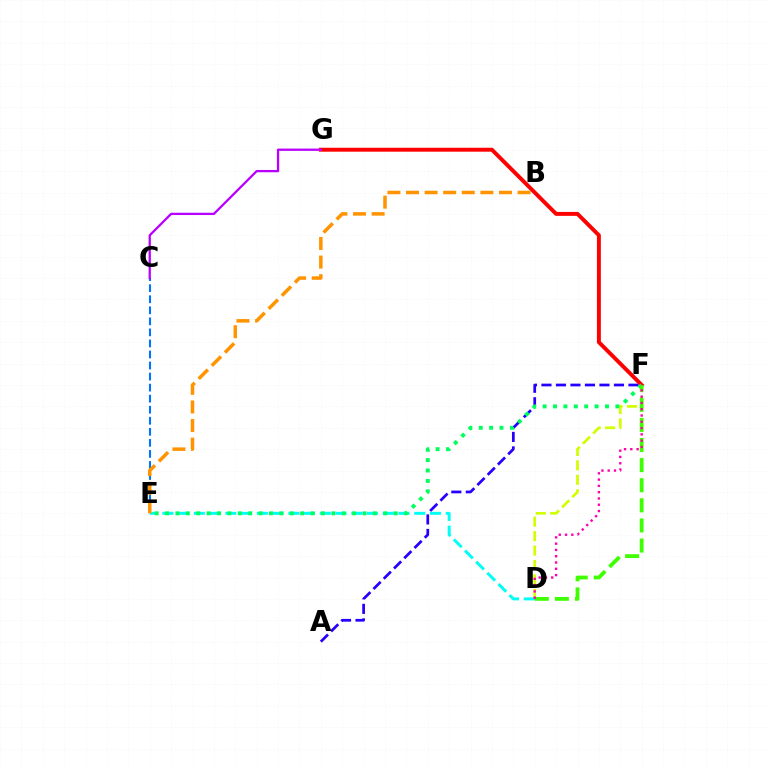{('C', 'E'): [{'color': '#0074ff', 'line_style': 'dashed', 'thickness': 1.5}], ('D', 'F'): [{'color': '#d1ff00', 'line_style': 'dashed', 'thickness': 1.96}, {'color': '#3dff00', 'line_style': 'dashed', 'thickness': 2.73}, {'color': '#ff00ac', 'line_style': 'dotted', 'thickness': 1.71}], ('A', 'F'): [{'color': '#2500ff', 'line_style': 'dashed', 'thickness': 1.97}], ('D', 'E'): [{'color': '#00fff6', 'line_style': 'dashed', 'thickness': 2.14}], ('F', 'G'): [{'color': '#ff0000', 'line_style': 'solid', 'thickness': 2.83}], ('E', 'F'): [{'color': '#00ff5c', 'line_style': 'dotted', 'thickness': 2.82}], ('B', 'E'): [{'color': '#ff9400', 'line_style': 'dashed', 'thickness': 2.53}], ('C', 'G'): [{'color': '#b900ff', 'line_style': 'solid', 'thickness': 1.65}]}